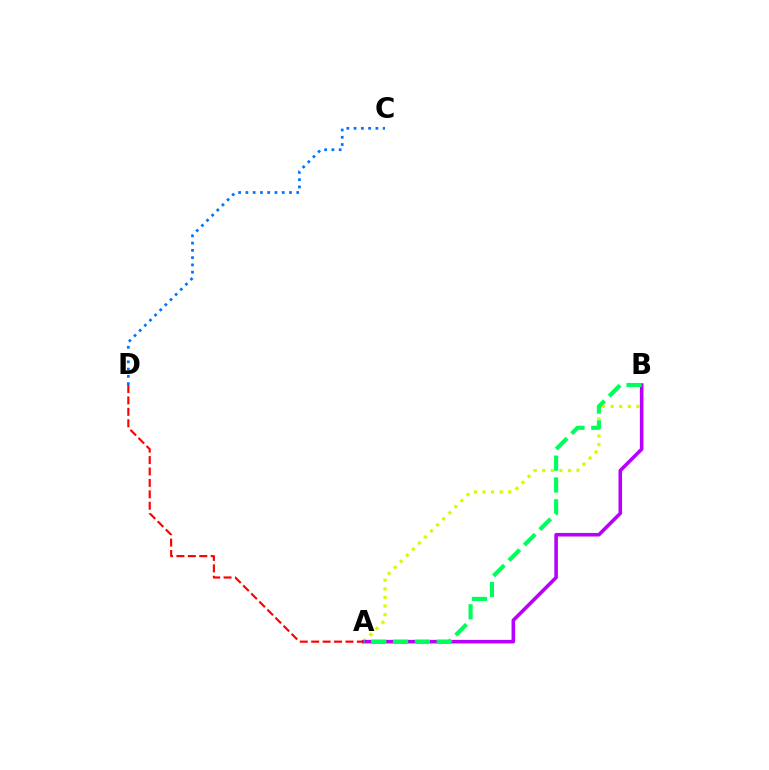{('C', 'D'): [{'color': '#0074ff', 'line_style': 'dotted', 'thickness': 1.97}], ('A', 'B'): [{'color': '#d1ff00', 'line_style': 'dotted', 'thickness': 2.33}, {'color': '#b900ff', 'line_style': 'solid', 'thickness': 2.57}, {'color': '#00ff5c', 'line_style': 'dashed', 'thickness': 2.97}], ('A', 'D'): [{'color': '#ff0000', 'line_style': 'dashed', 'thickness': 1.55}]}